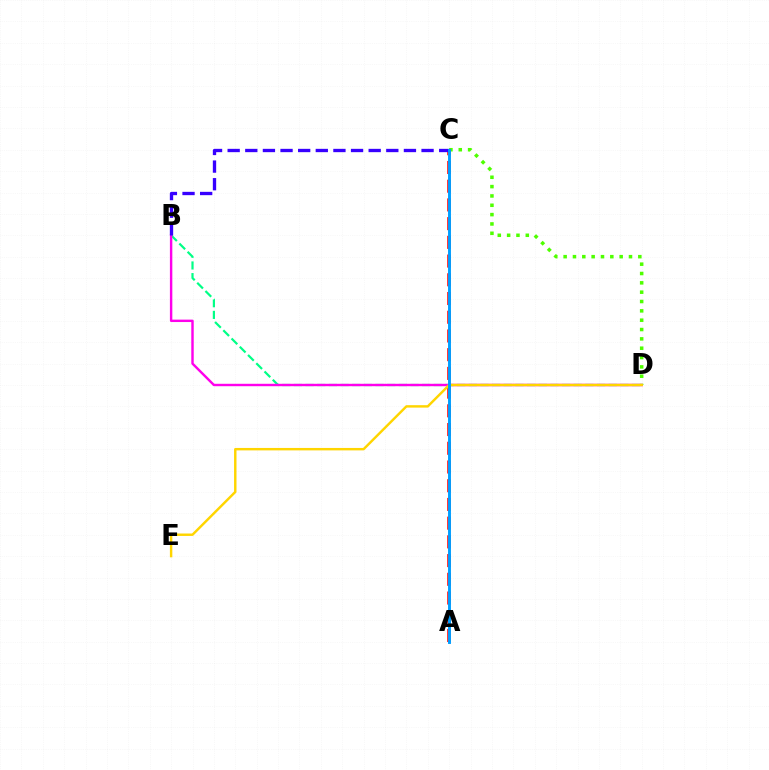{('B', 'D'): [{'color': '#00ff86', 'line_style': 'dashed', 'thickness': 1.58}, {'color': '#ff00ed', 'line_style': 'solid', 'thickness': 1.74}], ('C', 'D'): [{'color': '#4fff00', 'line_style': 'dotted', 'thickness': 2.54}], ('A', 'C'): [{'color': '#ff0000', 'line_style': 'dashed', 'thickness': 2.54}, {'color': '#009eff', 'line_style': 'solid', 'thickness': 2.1}], ('B', 'C'): [{'color': '#3700ff', 'line_style': 'dashed', 'thickness': 2.39}], ('D', 'E'): [{'color': '#ffd500', 'line_style': 'solid', 'thickness': 1.75}]}